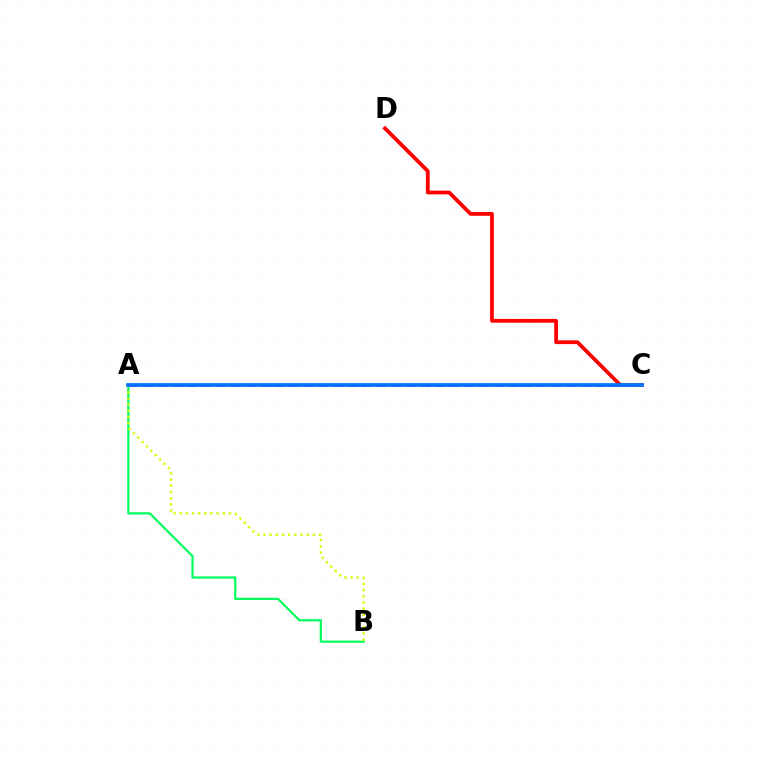{('C', 'D'): [{'color': '#ff0000', 'line_style': 'solid', 'thickness': 2.71}], ('A', 'B'): [{'color': '#00ff5c', 'line_style': 'solid', 'thickness': 1.6}, {'color': '#d1ff00', 'line_style': 'dotted', 'thickness': 1.68}], ('A', 'C'): [{'color': '#b900ff', 'line_style': 'dashed', 'thickness': 1.98}, {'color': '#0074ff', 'line_style': 'solid', 'thickness': 2.68}]}